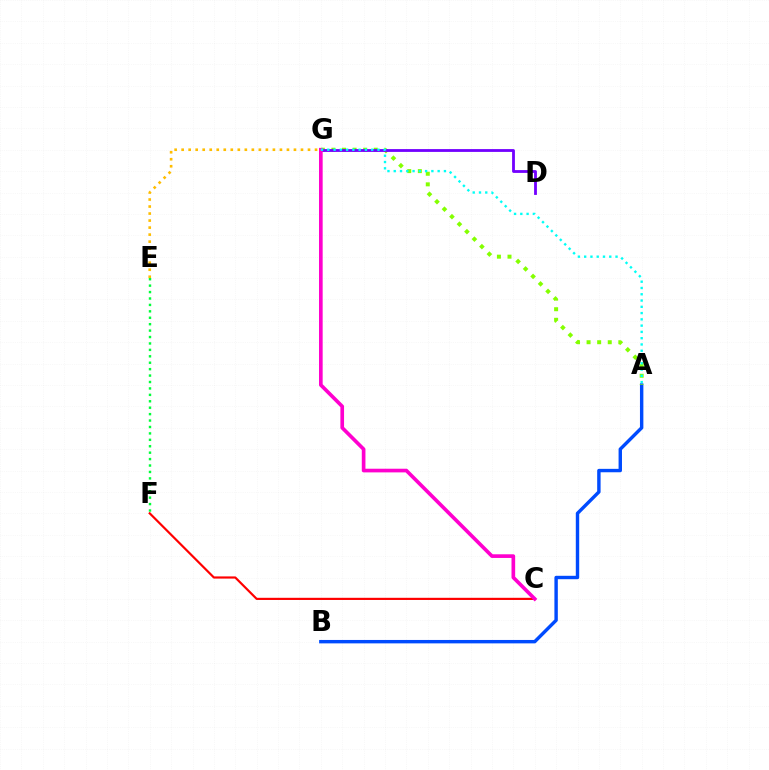{('C', 'F'): [{'color': '#ff0000', 'line_style': 'solid', 'thickness': 1.57}], ('A', 'B'): [{'color': '#004bff', 'line_style': 'solid', 'thickness': 2.45}], ('A', 'G'): [{'color': '#84ff00', 'line_style': 'dotted', 'thickness': 2.88}, {'color': '#00fff6', 'line_style': 'dotted', 'thickness': 1.7}], ('D', 'G'): [{'color': '#7200ff', 'line_style': 'solid', 'thickness': 2.02}], ('C', 'G'): [{'color': '#ff00cf', 'line_style': 'solid', 'thickness': 2.63}], ('E', 'F'): [{'color': '#00ff39', 'line_style': 'dotted', 'thickness': 1.75}], ('E', 'G'): [{'color': '#ffbd00', 'line_style': 'dotted', 'thickness': 1.91}]}